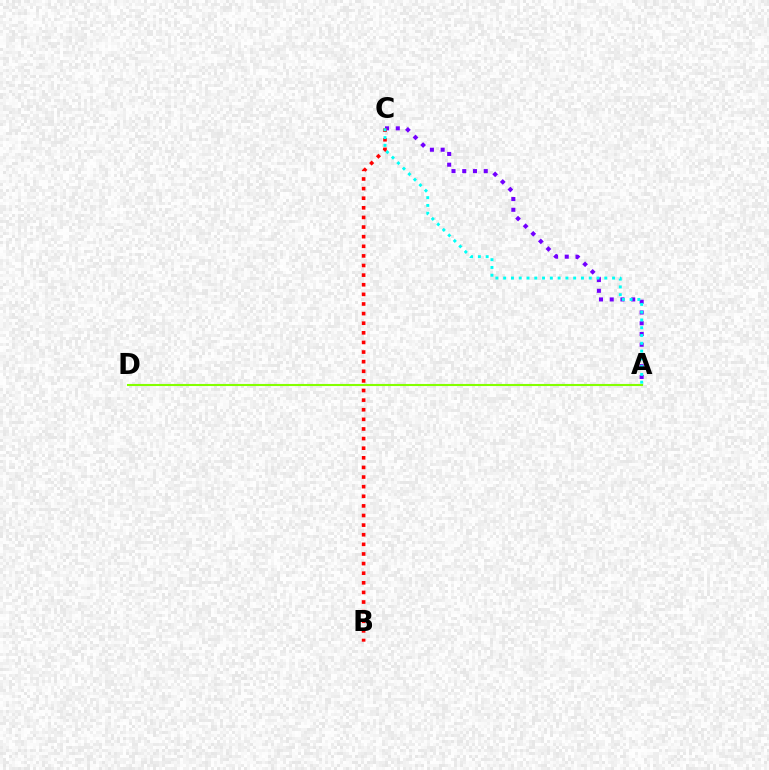{('A', 'C'): [{'color': '#7200ff', 'line_style': 'dotted', 'thickness': 2.92}, {'color': '#00fff6', 'line_style': 'dotted', 'thickness': 2.11}], ('B', 'C'): [{'color': '#ff0000', 'line_style': 'dotted', 'thickness': 2.61}], ('A', 'D'): [{'color': '#84ff00', 'line_style': 'solid', 'thickness': 1.51}]}